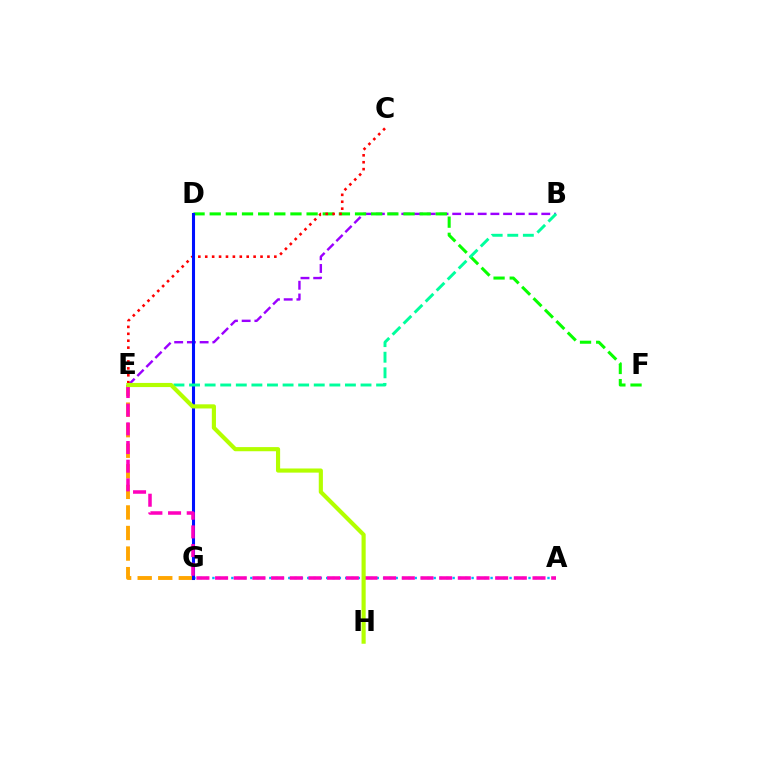{('A', 'G'): [{'color': '#00b5ff', 'line_style': 'dotted', 'thickness': 1.72}], ('B', 'E'): [{'color': '#9b00ff', 'line_style': 'dashed', 'thickness': 1.73}, {'color': '#00ff9d', 'line_style': 'dashed', 'thickness': 2.12}], ('D', 'F'): [{'color': '#08ff00', 'line_style': 'dashed', 'thickness': 2.19}], ('C', 'E'): [{'color': '#ff0000', 'line_style': 'dotted', 'thickness': 1.88}], ('E', 'G'): [{'color': '#ffa500', 'line_style': 'dashed', 'thickness': 2.79}], ('D', 'G'): [{'color': '#0010ff', 'line_style': 'solid', 'thickness': 2.21}], ('A', 'E'): [{'color': '#ff00bd', 'line_style': 'dashed', 'thickness': 2.54}], ('E', 'H'): [{'color': '#b3ff00', 'line_style': 'solid', 'thickness': 2.98}]}